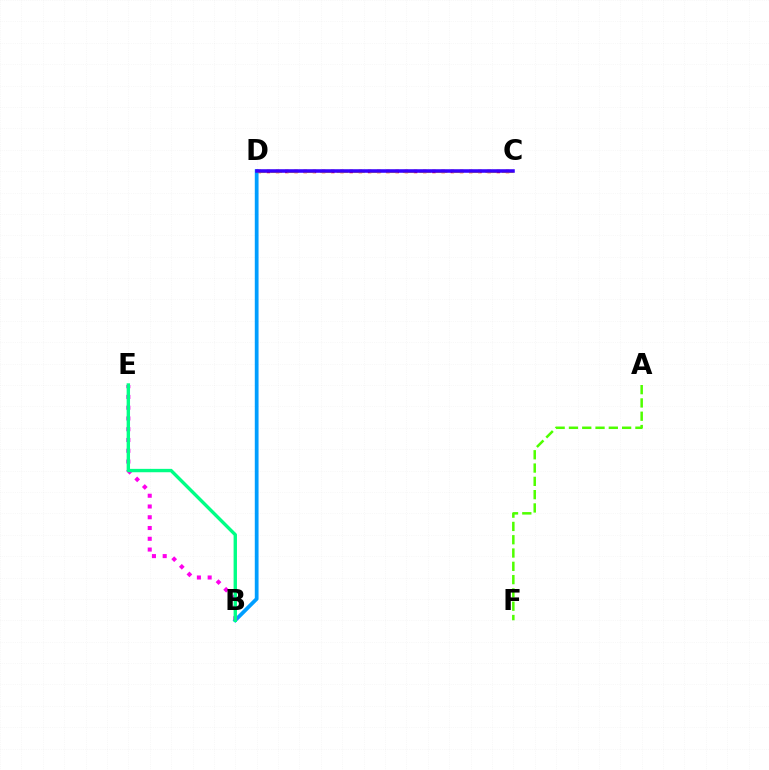{('C', 'D'): [{'color': '#ff0000', 'line_style': 'dotted', 'thickness': 2.5}, {'color': '#ffd500', 'line_style': 'dashed', 'thickness': 2.25}, {'color': '#3700ff', 'line_style': 'solid', 'thickness': 2.55}], ('B', 'D'): [{'color': '#009eff', 'line_style': 'solid', 'thickness': 2.71}], ('B', 'E'): [{'color': '#ff00ed', 'line_style': 'dotted', 'thickness': 2.92}, {'color': '#00ff86', 'line_style': 'solid', 'thickness': 2.43}], ('A', 'F'): [{'color': '#4fff00', 'line_style': 'dashed', 'thickness': 1.81}]}